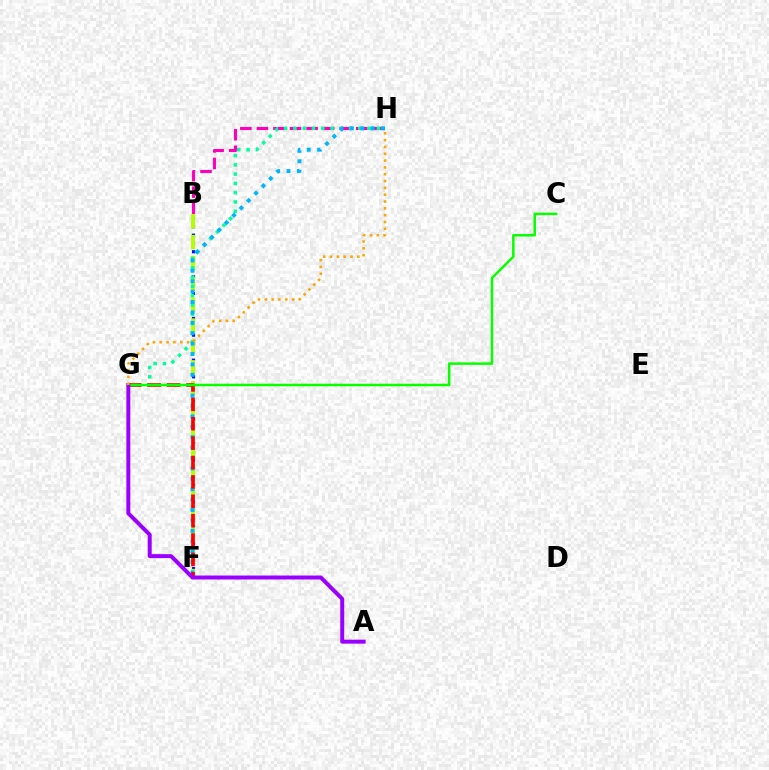{('B', 'F'): [{'color': '#0010ff', 'line_style': 'dotted', 'thickness': 2.27}, {'color': '#b3ff00', 'line_style': 'dashed', 'thickness': 2.84}], ('B', 'H'): [{'color': '#ff00bd', 'line_style': 'dashed', 'thickness': 2.25}], ('G', 'H'): [{'color': '#00ff9d', 'line_style': 'dotted', 'thickness': 2.52}, {'color': '#ffa500', 'line_style': 'dotted', 'thickness': 1.85}], ('F', 'H'): [{'color': '#00b5ff', 'line_style': 'dotted', 'thickness': 2.83}], ('F', 'G'): [{'color': '#ff0000', 'line_style': 'dashed', 'thickness': 2.63}], ('C', 'G'): [{'color': '#08ff00', 'line_style': 'solid', 'thickness': 1.8}], ('A', 'G'): [{'color': '#9b00ff', 'line_style': 'solid', 'thickness': 2.86}]}